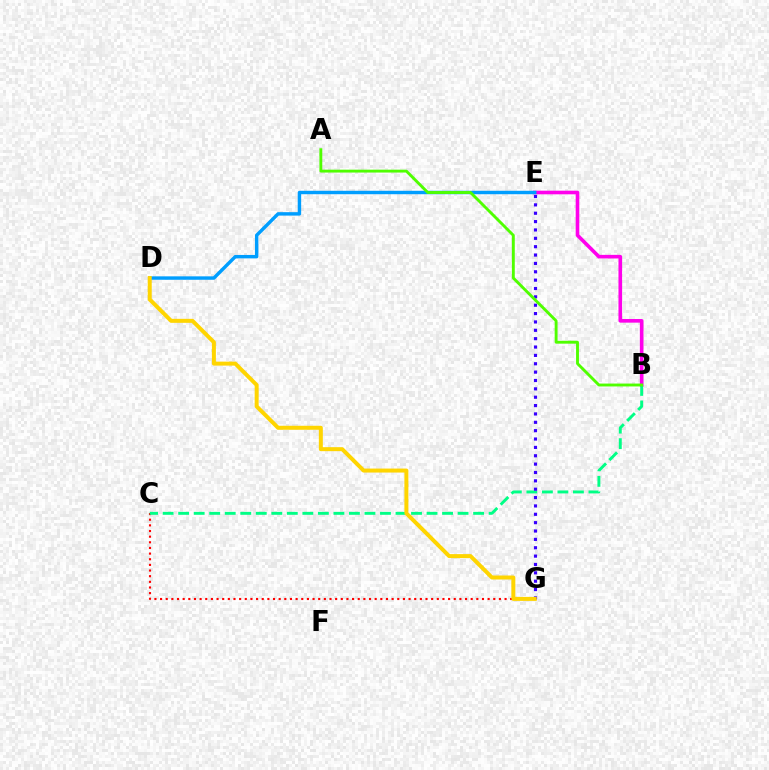{('C', 'G'): [{'color': '#ff0000', 'line_style': 'dotted', 'thickness': 1.53}], ('B', 'E'): [{'color': '#ff00ed', 'line_style': 'solid', 'thickness': 2.6}], ('B', 'C'): [{'color': '#00ff86', 'line_style': 'dashed', 'thickness': 2.11}], ('E', 'G'): [{'color': '#3700ff', 'line_style': 'dotted', 'thickness': 2.27}], ('D', 'E'): [{'color': '#009eff', 'line_style': 'solid', 'thickness': 2.47}], ('D', 'G'): [{'color': '#ffd500', 'line_style': 'solid', 'thickness': 2.87}], ('A', 'B'): [{'color': '#4fff00', 'line_style': 'solid', 'thickness': 2.07}]}